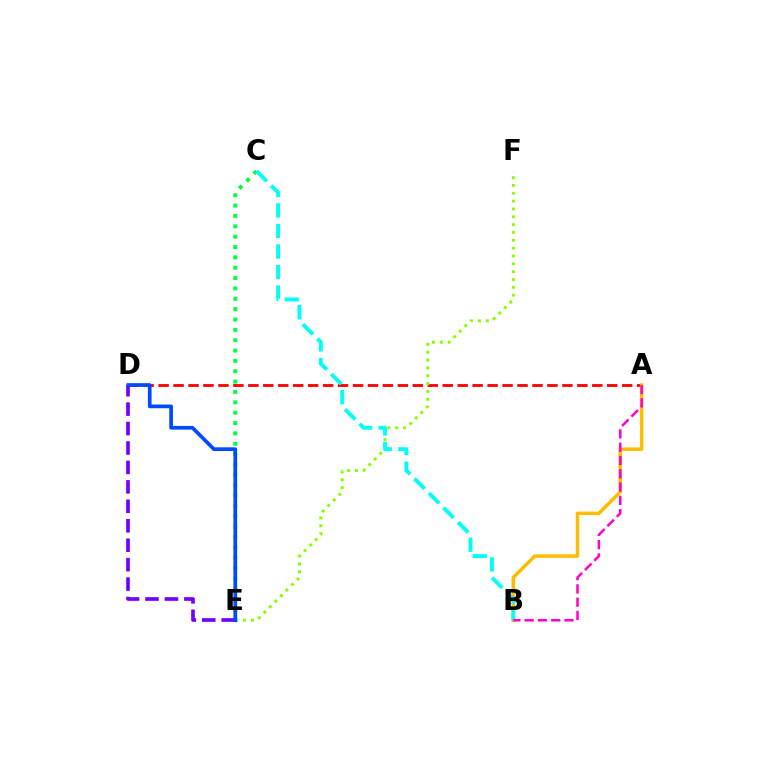{('A', 'D'): [{'color': '#ff0000', 'line_style': 'dashed', 'thickness': 2.03}], ('C', 'E'): [{'color': '#00ff39', 'line_style': 'dotted', 'thickness': 2.81}], ('A', 'B'): [{'color': '#ffbd00', 'line_style': 'solid', 'thickness': 2.52}, {'color': '#ff00cf', 'line_style': 'dashed', 'thickness': 1.8}], ('E', 'F'): [{'color': '#84ff00', 'line_style': 'dotted', 'thickness': 2.13}], ('D', 'E'): [{'color': '#7200ff', 'line_style': 'dashed', 'thickness': 2.64}, {'color': '#004bff', 'line_style': 'solid', 'thickness': 2.67}], ('B', 'C'): [{'color': '#00fff6', 'line_style': 'dashed', 'thickness': 2.79}]}